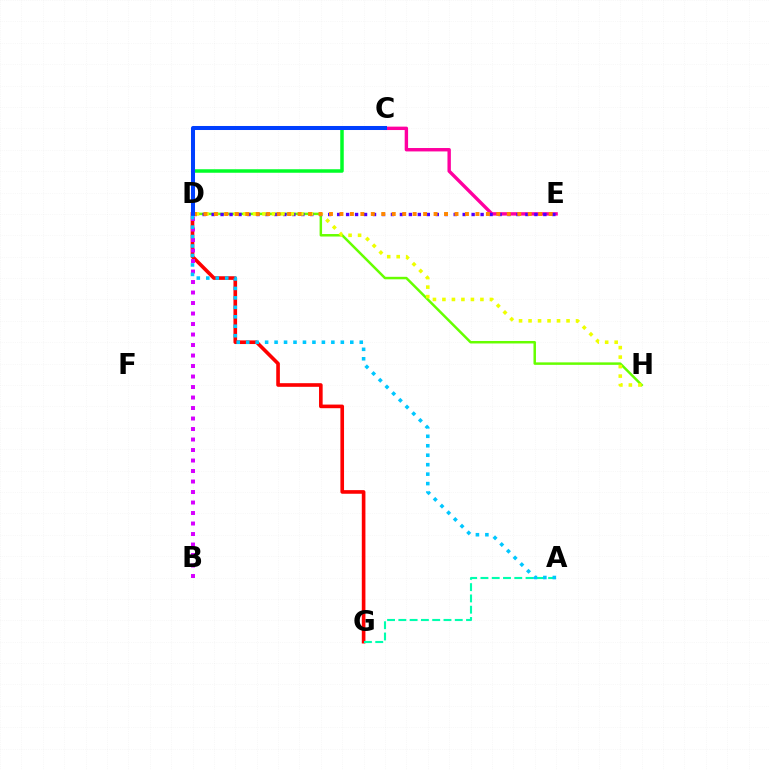{('D', 'G'): [{'color': '#ff0000', 'line_style': 'solid', 'thickness': 2.61}], ('D', 'H'): [{'color': '#66ff00', 'line_style': 'solid', 'thickness': 1.79}, {'color': '#eeff00', 'line_style': 'dotted', 'thickness': 2.58}], ('C', 'D'): [{'color': '#00ff27', 'line_style': 'solid', 'thickness': 2.52}, {'color': '#003fff', 'line_style': 'solid', 'thickness': 2.89}], ('A', 'G'): [{'color': '#00ffaf', 'line_style': 'dashed', 'thickness': 1.53}], ('C', 'E'): [{'color': '#ff00a0', 'line_style': 'solid', 'thickness': 2.45}], ('D', 'E'): [{'color': '#4f00ff', 'line_style': 'dotted', 'thickness': 2.44}, {'color': '#ff8800', 'line_style': 'dotted', 'thickness': 2.84}], ('B', 'D'): [{'color': '#d600ff', 'line_style': 'dotted', 'thickness': 2.85}], ('A', 'D'): [{'color': '#00c7ff', 'line_style': 'dotted', 'thickness': 2.57}]}